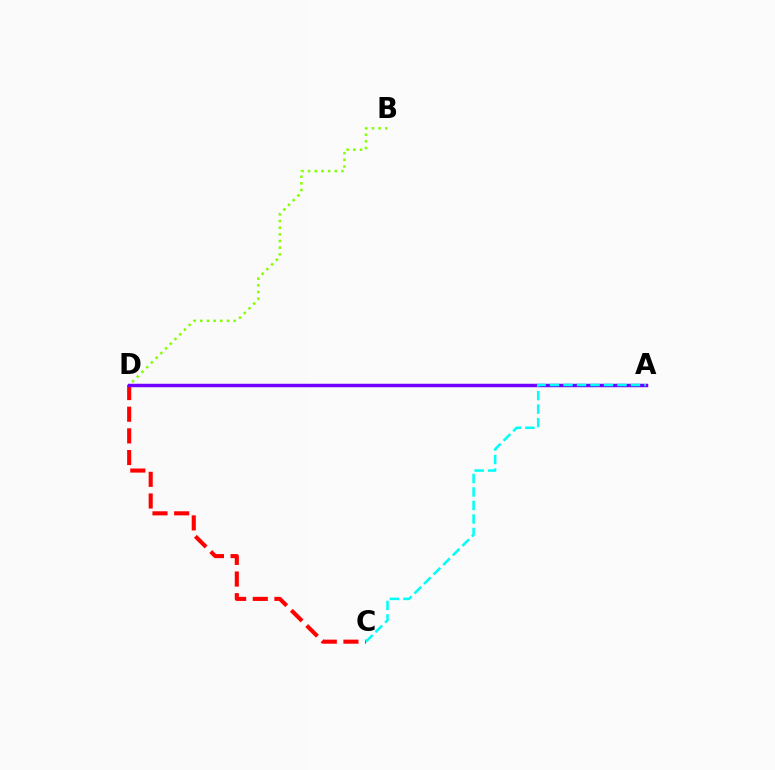{('C', 'D'): [{'color': '#ff0000', 'line_style': 'dashed', 'thickness': 2.94}], ('A', 'D'): [{'color': '#7200ff', 'line_style': 'solid', 'thickness': 2.49}], ('B', 'D'): [{'color': '#84ff00', 'line_style': 'dotted', 'thickness': 1.81}], ('A', 'C'): [{'color': '#00fff6', 'line_style': 'dashed', 'thickness': 1.83}]}